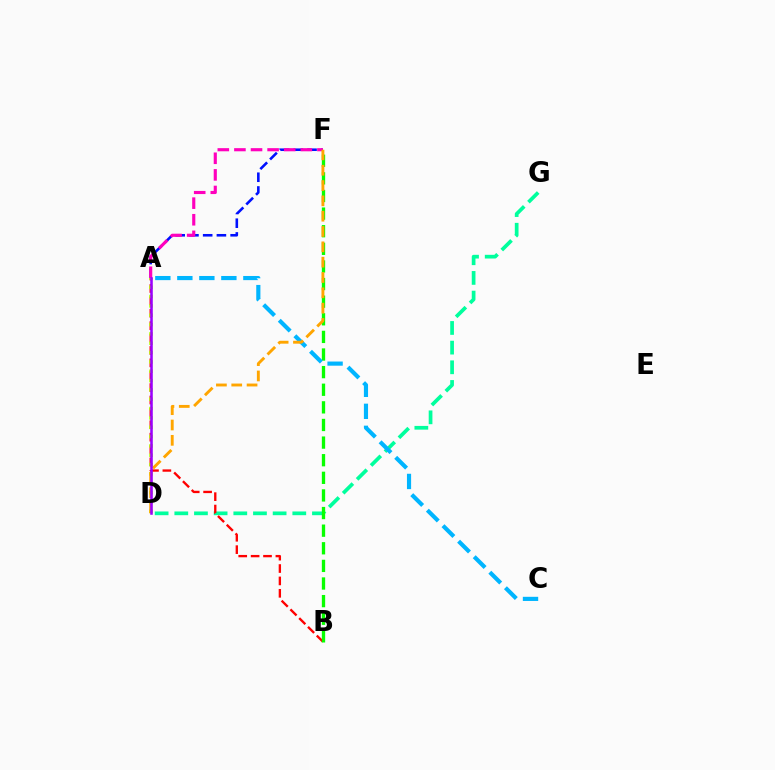{('A', 'F'): [{'color': '#0010ff', 'line_style': 'dashed', 'thickness': 1.87}, {'color': '#ff00bd', 'line_style': 'dashed', 'thickness': 2.26}], ('D', 'G'): [{'color': '#00ff9d', 'line_style': 'dashed', 'thickness': 2.67}], ('A', 'B'): [{'color': '#ff0000', 'line_style': 'dashed', 'thickness': 1.68}], ('B', 'F'): [{'color': '#08ff00', 'line_style': 'dashed', 'thickness': 2.39}], ('A', 'C'): [{'color': '#00b5ff', 'line_style': 'dashed', 'thickness': 2.99}], ('A', 'D'): [{'color': '#b3ff00', 'line_style': 'dotted', 'thickness': 2.54}, {'color': '#9b00ff', 'line_style': 'solid', 'thickness': 1.84}], ('D', 'F'): [{'color': '#ffa500', 'line_style': 'dashed', 'thickness': 2.08}]}